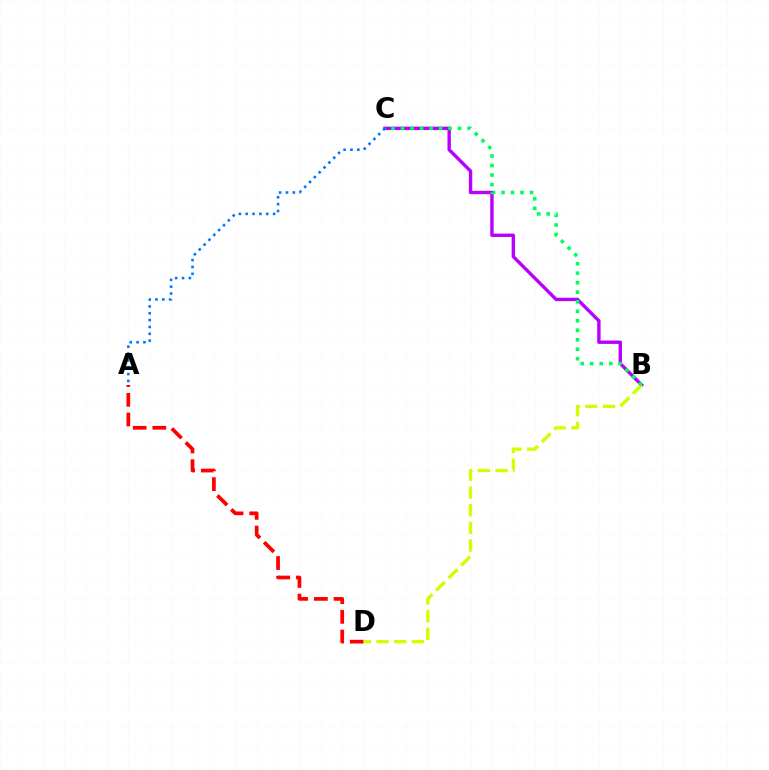{('A', 'D'): [{'color': '#ff0000', 'line_style': 'dashed', 'thickness': 2.67}], ('B', 'C'): [{'color': '#b900ff', 'line_style': 'solid', 'thickness': 2.44}, {'color': '#00ff5c', 'line_style': 'dotted', 'thickness': 2.58}], ('A', 'C'): [{'color': '#0074ff', 'line_style': 'dotted', 'thickness': 1.86}], ('B', 'D'): [{'color': '#d1ff00', 'line_style': 'dashed', 'thickness': 2.4}]}